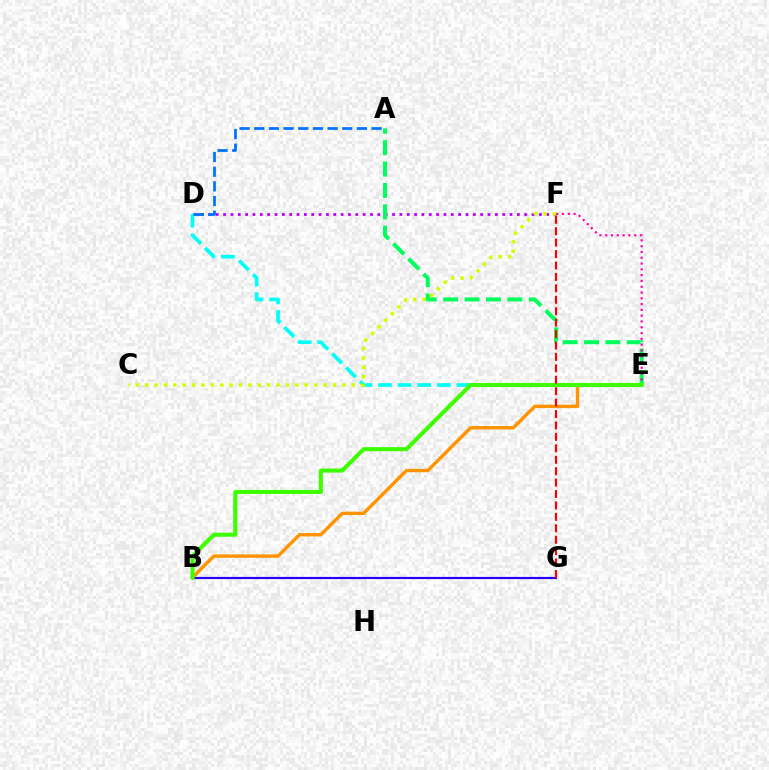{('D', 'F'): [{'color': '#b900ff', 'line_style': 'dotted', 'thickness': 2.0}], ('A', 'E'): [{'color': '#00ff5c', 'line_style': 'dashed', 'thickness': 2.9}], ('E', 'F'): [{'color': '#ff00ac', 'line_style': 'dotted', 'thickness': 1.57}], ('B', 'G'): [{'color': '#2500ff', 'line_style': 'solid', 'thickness': 1.56}], ('B', 'E'): [{'color': '#ff9400', 'line_style': 'solid', 'thickness': 2.45}, {'color': '#3dff00', 'line_style': 'solid', 'thickness': 2.93}], ('D', 'E'): [{'color': '#00fff6', 'line_style': 'dashed', 'thickness': 2.66}], ('C', 'F'): [{'color': '#d1ff00', 'line_style': 'dotted', 'thickness': 2.55}], ('F', 'G'): [{'color': '#ff0000', 'line_style': 'dashed', 'thickness': 1.55}], ('A', 'D'): [{'color': '#0074ff', 'line_style': 'dashed', 'thickness': 1.99}]}